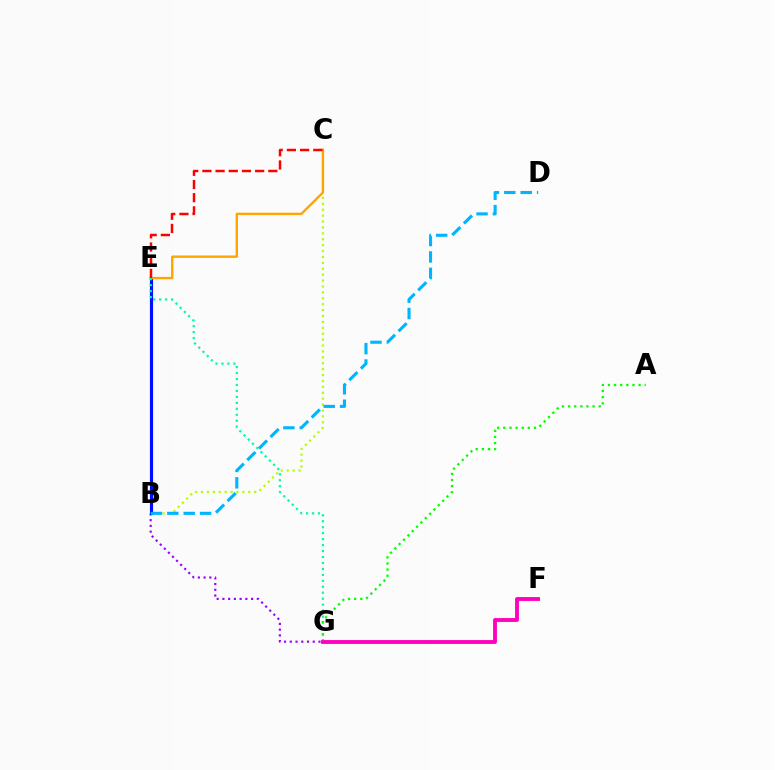{('B', 'G'): [{'color': '#9b00ff', 'line_style': 'dotted', 'thickness': 1.56}], ('B', 'C'): [{'color': '#b3ff00', 'line_style': 'dotted', 'thickness': 1.6}], ('B', 'E'): [{'color': '#0010ff', 'line_style': 'solid', 'thickness': 2.26}], ('C', 'E'): [{'color': '#ffa500', 'line_style': 'solid', 'thickness': 1.71}, {'color': '#ff0000', 'line_style': 'dashed', 'thickness': 1.79}], ('E', 'G'): [{'color': '#00ff9d', 'line_style': 'dotted', 'thickness': 1.62}], ('A', 'G'): [{'color': '#08ff00', 'line_style': 'dotted', 'thickness': 1.67}], ('F', 'G'): [{'color': '#ff00bd', 'line_style': 'solid', 'thickness': 2.78}], ('B', 'D'): [{'color': '#00b5ff', 'line_style': 'dashed', 'thickness': 2.23}]}